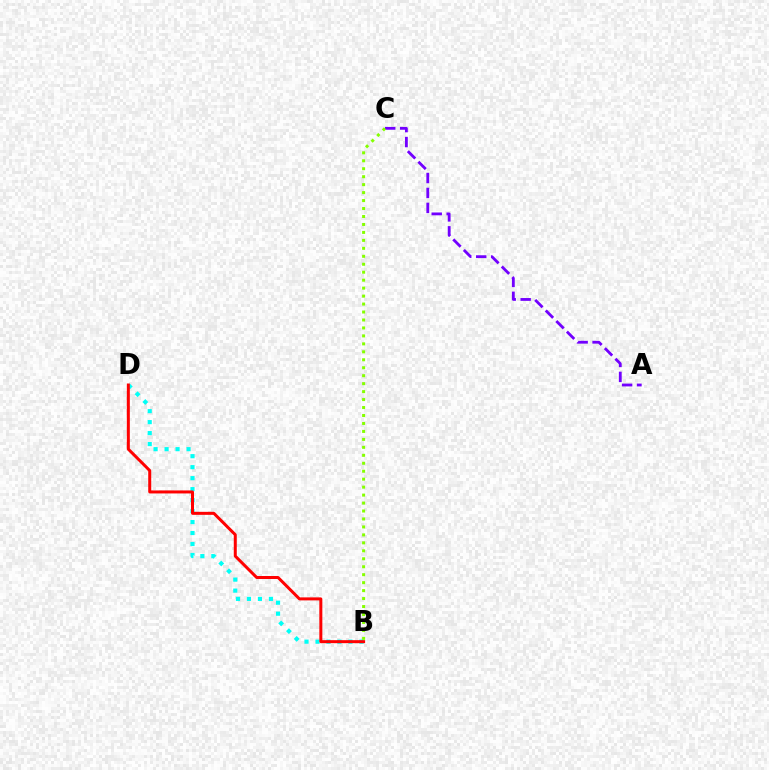{('A', 'C'): [{'color': '#7200ff', 'line_style': 'dashed', 'thickness': 2.03}], ('B', 'D'): [{'color': '#00fff6', 'line_style': 'dotted', 'thickness': 2.98}, {'color': '#ff0000', 'line_style': 'solid', 'thickness': 2.16}], ('B', 'C'): [{'color': '#84ff00', 'line_style': 'dotted', 'thickness': 2.16}]}